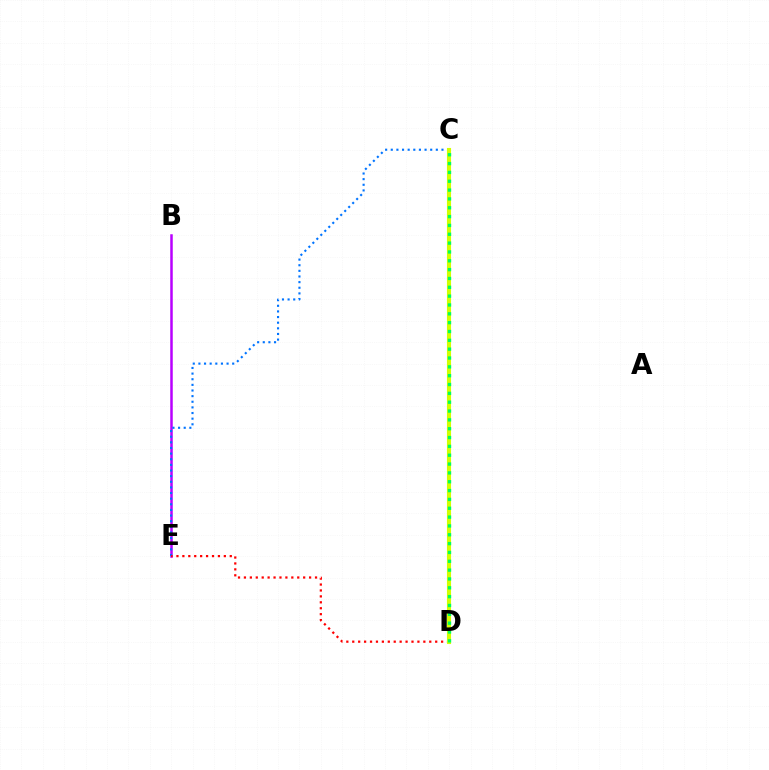{('B', 'E'): [{'color': '#b900ff', 'line_style': 'solid', 'thickness': 1.8}], ('C', 'E'): [{'color': '#0074ff', 'line_style': 'dotted', 'thickness': 1.53}], ('D', 'E'): [{'color': '#ff0000', 'line_style': 'dotted', 'thickness': 1.61}], ('C', 'D'): [{'color': '#d1ff00', 'line_style': 'solid', 'thickness': 2.95}, {'color': '#00ff5c', 'line_style': 'dotted', 'thickness': 2.4}]}